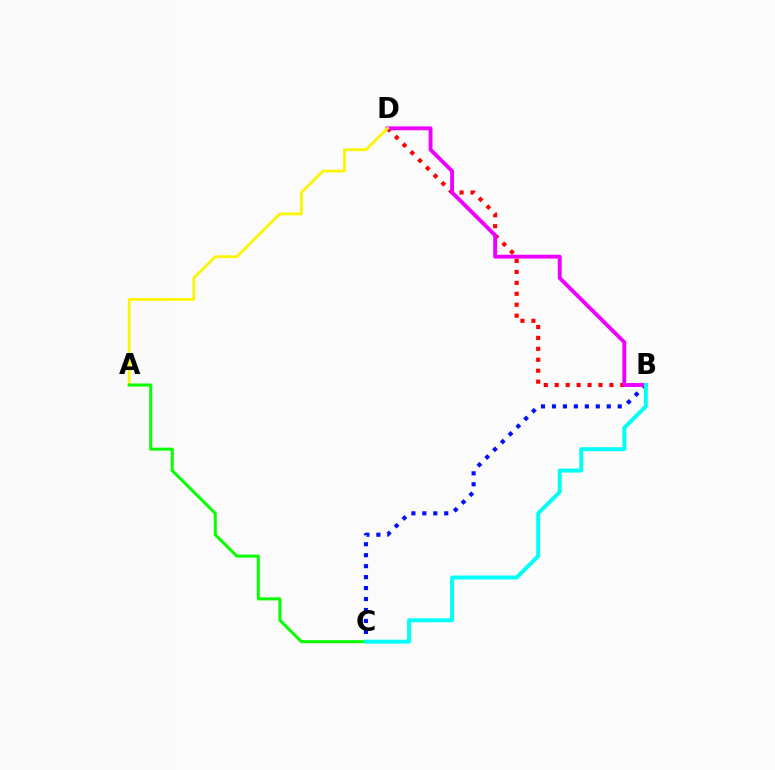{('B', 'D'): [{'color': '#ff0000', 'line_style': 'dotted', 'thickness': 2.97}, {'color': '#ee00ff', 'line_style': 'solid', 'thickness': 2.79}], ('B', 'C'): [{'color': '#0010ff', 'line_style': 'dotted', 'thickness': 2.98}, {'color': '#00fff6', 'line_style': 'solid', 'thickness': 2.84}], ('A', 'D'): [{'color': '#fcf500', 'line_style': 'solid', 'thickness': 2.0}], ('A', 'C'): [{'color': '#08ff00', 'line_style': 'solid', 'thickness': 2.18}]}